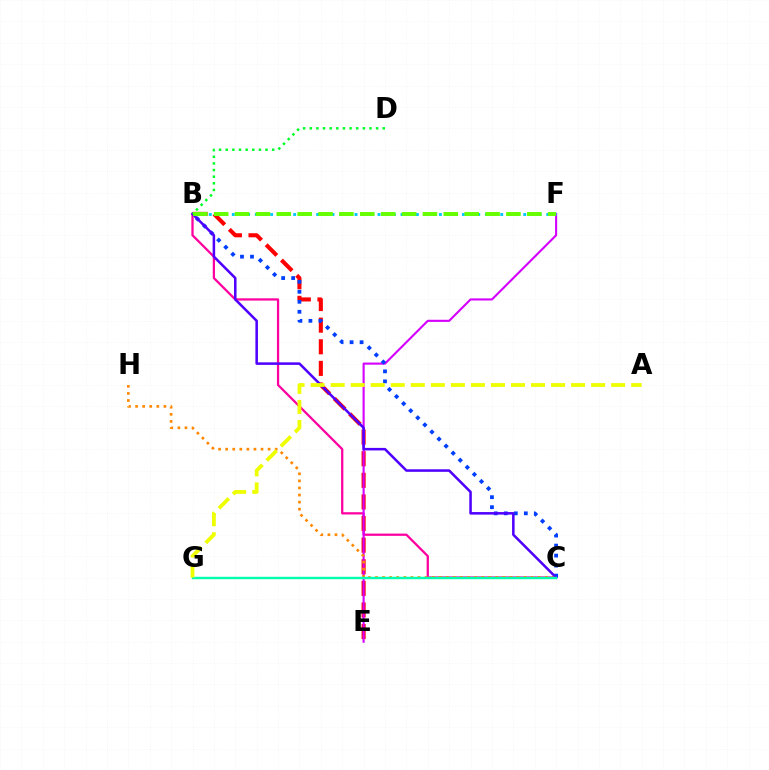{('B', 'C'): [{'color': '#ff00a0', 'line_style': 'solid', 'thickness': 1.63}, {'color': '#003fff', 'line_style': 'dotted', 'thickness': 2.72}, {'color': '#4f00ff', 'line_style': 'solid', 'thickness': 1.83}], ('B', 'E'): [{'color': '#ff0000', 'line_style': 'dashed', 'thickness': 2.94}], ('E', 'F'): [{'color': '#d600ff', 'line_style': 'solid', 'thickness': 1.53}], ('B', 'F'): [{'color': '#00c7ff', 'line_style': 'dotted', 'thickness': 2.08}, {'color': '#66ff00', 'line_style': 'dashed', 'thickness': 2.84}], ('C', 'H'): [{'color': '#ff8800', 'line_style': 'dotted', 'thickness': 1.92}], ('C', 'G'): [{'color': '#00ffaf', 'line_style': 'solid', 'thickness': 1.74}], ('A', 'G'): [{'color': '#eeff00', 'line_style': 'dashed', 'thickness': 2.72}], ('B', 'D'): [{'color': '#00ff27', 'line_style': 'dotted', 'thickness': 1.8}]}